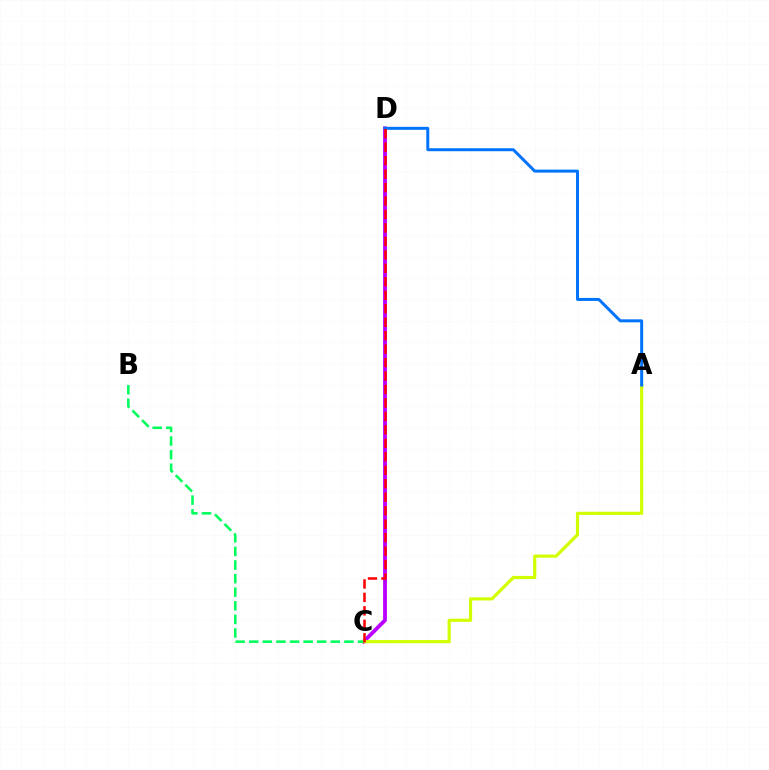{('C', 'D'): [{'color': '#b900ff', 'line_style': 'solid', 'thickness': 2.74}, {'color': '#ff0000', 'line_style': 'dashed', 'thickness': 1.83}], ('A', 'C'): [{'color': '#d1ff00', 'line_style': 'solid', 'thickness': 2.28}], ('B', 'C'): [{'color': '#00ff5c', 'line_style': 'dashed', 'thickness': 1.85}], ('A', 'D'): [{'color': '#0074ff', 'line_style': 'solid', 'thickness': 2.15}]}